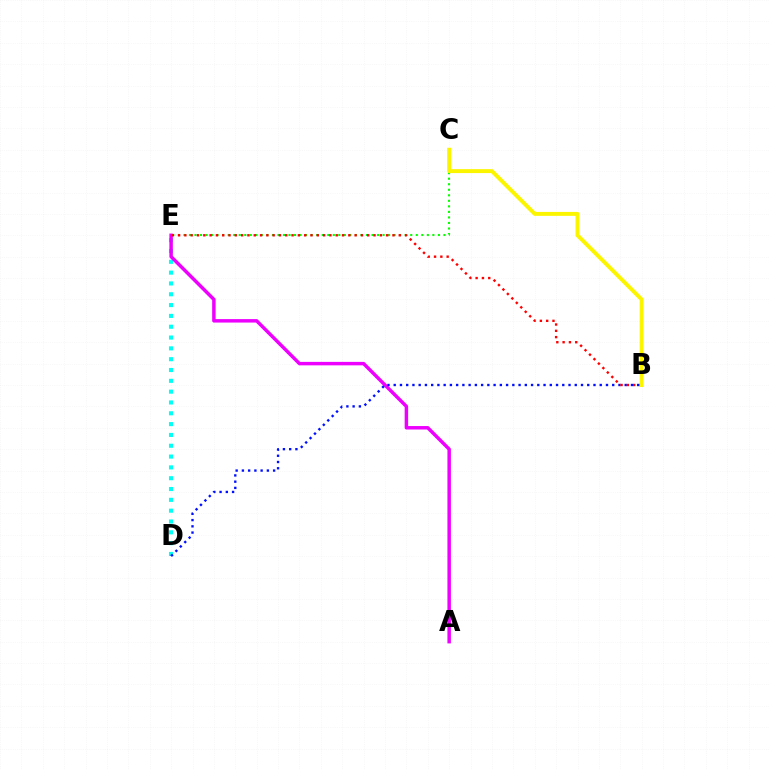{('C', 'E'): [{'color': '#08ff00', 'line_style': 'dotted', 'thickness': 1.5}], ('D', 'E'): [{'color': '#00fff6', 'line_style': 'dotted', 'thickness': 2.94}], ('A', 'E'): [{'color': '#ee00ff', 'line_style': 'solid', 'thickness': 2.5}], ('B', 'D'): [{'color': '#0010ff', 'line_style': 'dotted', 'thickness': 1.7}], ('B', 'E'): [{'color': '#ff0000', 'line_style': 'dotted', 'thickness': 1.71}], ('B', 'C'): [{'color': '#fcf500', 'line_style': 'solid', 'thickness': 2.83}]}